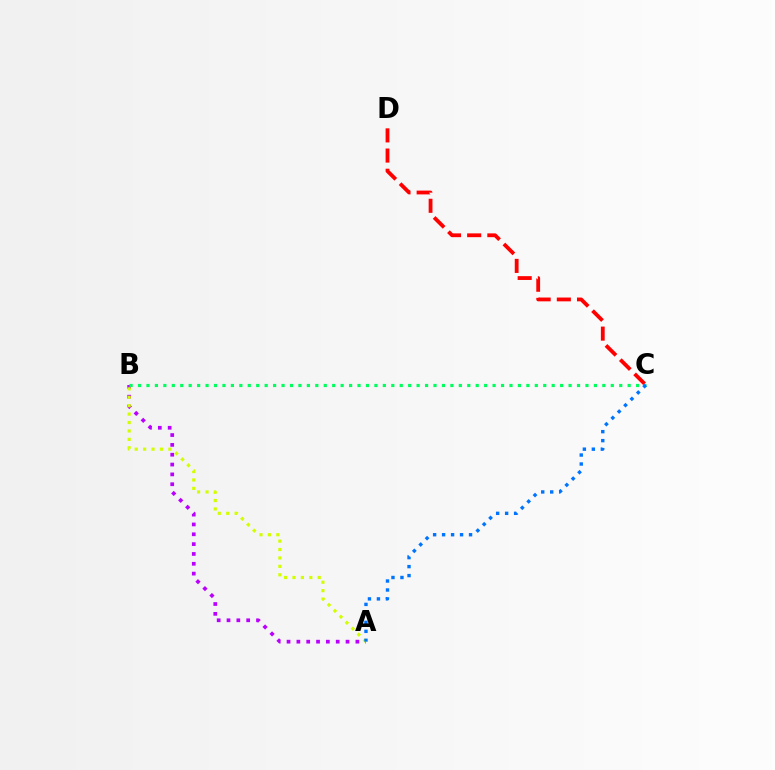{('A', 'B'): [{'color': '#b900ff', 'line_style': 'dotted', 'thickness': 2.67}, {'color': '#d1ff00', 'line_style': 'dotted', 'thickness': 2.29}], ('B', 'C'): [{'color': '#00ff5c', 'line_style': 'dotted', 'thickness': 2.29}], ('C', 'D'): [{'color': '#ff0000', 'line_style': 'dashed', 'thickness': 2.74}], ('A', 'C'): [{'color': '#0074ff', 'line_style': 'dotted', 'thickness': 2.44}]}